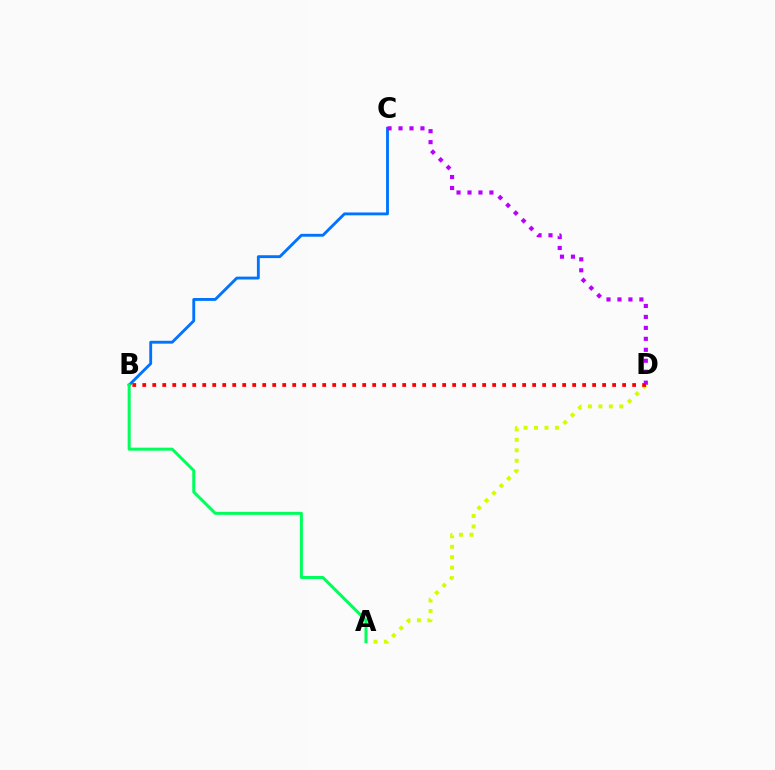{('B', 'C'): [{'color': '#0074ff', 'line_style': 'solid', 'thickness': 2.07}], ('C', 'D'): [{'color': '#b900ff', 'line_style': 'dotted', 'thickness': 2.98}], ('A', 'D'): [{'color': '#d1ff00', 'line_style': 'dotted', 'thickness': 2.84}], ('B', 'D'): [{'color': '#ff0000', 'line_style': 'dotted', 'thickness': 2.72}], ('A', 'B'): [{'color': '#00ff5c', 'line_style': 'solid', 'thickness': 2.16}]}